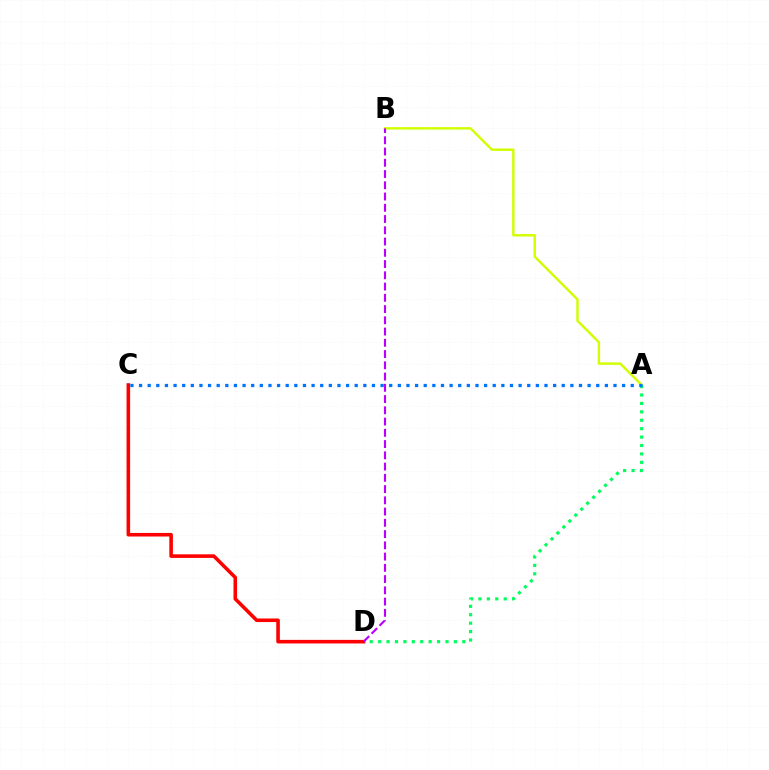{('A', 'B'): [{'color': '#d1ff00', 'line_style': 'solid', 'thickness': 1.74}], ('A', 'D'): [{'color': '#00ff5c', 'line_style': 'dotted', 'thickness': 2.29}], ('C', 'D'): [{'color': '#ff0000', 'line_style': 'solid', 'thickness': 2.58}], ('B', 'D'): [{'color': '#b900ff', 'line_style': 'dashed', 'thickness': 1.53}], ('A', 'C'): [{'color': '#0074ff', 'line_style': 'dotted', 'thickness': 2.34}]}